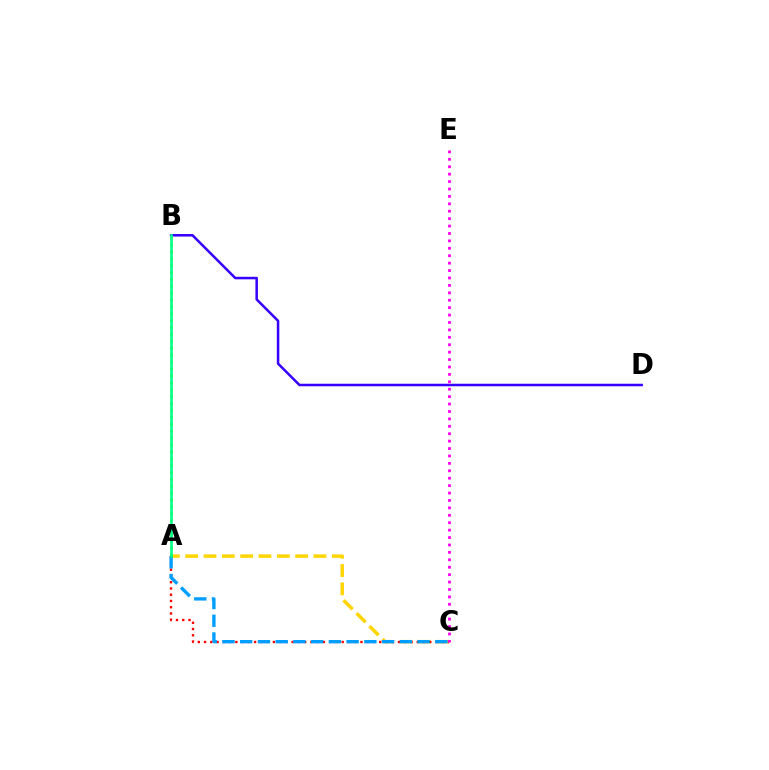{('A', 'C'): [{'color': '#ffd500', 'line_style': 'dashed', 'thickness': 2.49}, {'color': '#ff0000', 'line_style': 'dotted', 'thickness': 1.7}, {'color': '#009eff', 'line_style': 'dashed', 'thickness': 2.41}], ('A', 'B'): [{'color': '#4fff00', 'line_style': 'dotted', 'thickness': 1.87}, {'color': '#00ff86', 'line_style': 'solid', 'thickness': 1.85}], ('B', 'D'): [{'color': '#3700ff', 'line_style': 'solid', 'thickness': 1.81}], ('C', 'E'): [{'color': '#ff00ed', 'line_style': 'dotted', 'thickness': 2.02}]}